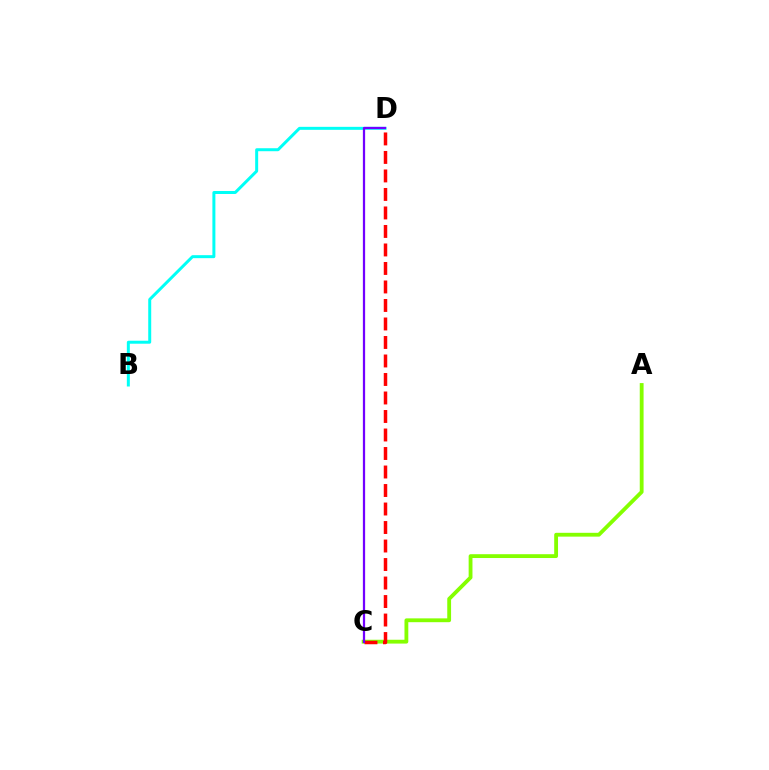{('B', 'D'): [{'color': '#00fff6', 'line_style': 'solid', 'thickness': 2.15}], ('A', 'C'): [{'color': '#84ff00', 'line_style': 'solid', 'thickness': 2.75}], ('C', 'D'): [{'color': '#ff0000', 'line_style': 'dashed', 'thickness': 2.51}, {'color': '#7200ff', 'line_style': 'solid', 'thickness': 1.62}]}